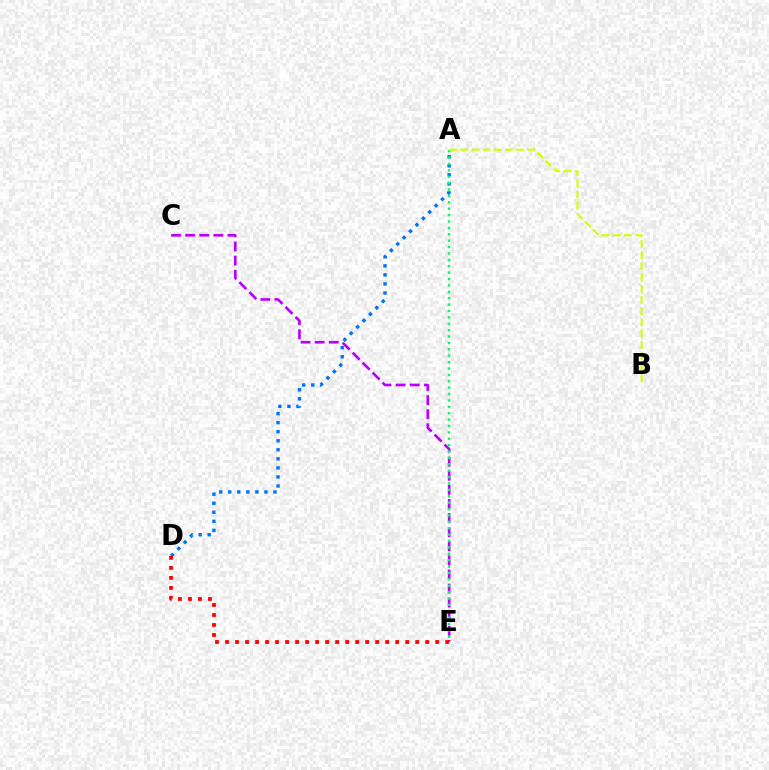{('C', 'E'): [{'color': '#b900ff', 'line_style': 'dashed', 'thickness': 1.91}], ('A', 'D'): [{'color': '#0074ff', 'line_style': 'dotted', 'thickness': 2.46}], ('A', 'E'): [{'color': '#00ff5c', 'line_style': 'dotted', 'thickness': 1.74}], ('D', 'E'): [{'color': '#ff0000', 'line_style': 'dotted', 'thickness': 2.72}], ('A', 'B'): [{'color': '#d1ff00', 'line_style': 'dashed', 'thickness': 1.52}]}